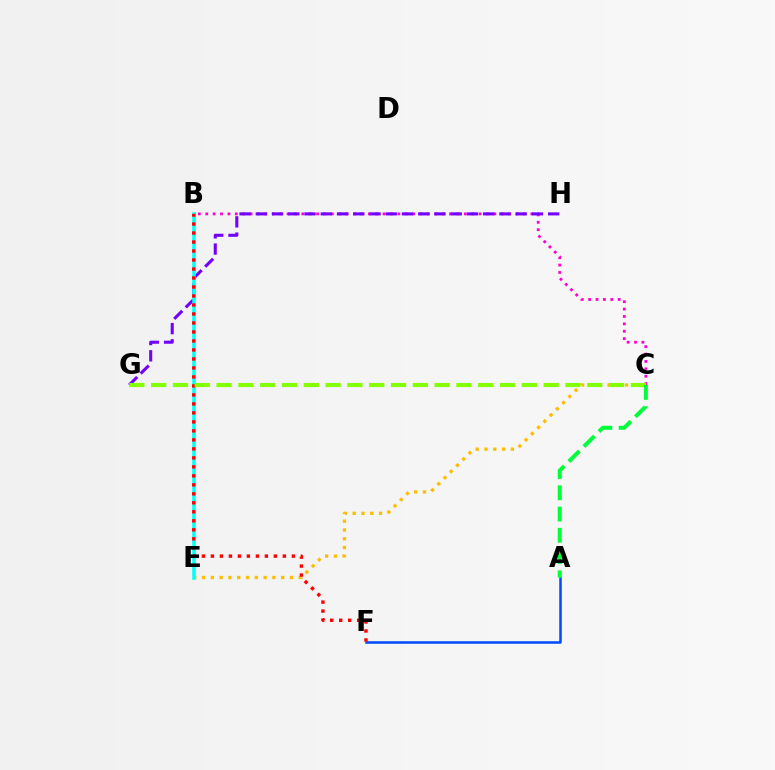{('A', 'F'): [{'color': '#004bff', 'line_style': 'solid', 'thickness': 1.81}], ('C', 'E'): [{'color': '#ffbd00', 'line_style': 'dotted', 'thickness': 2.39}], ('B', 'C'): [{'color': '#ff00cf', 'line_style': 'dotted', 'thickness': 2.01}], ('G', 'H'): [{'color': '#7200ff', 'line_style': 'dashed', 'thickness': 2.21}], ('B', 'E'): [{'color': '#00fff6', 'line_style': 'solid', 'thickness': 2.52}], ('B', 'F'): [{'color': '#ff0000', 'line_style': 'dotted', 'thickness': 2.44}], ('C', 'G'): [{'color': '#84ff00', 'line_style': 'dashed', 'thickness': 2.96}], ('A', 'C'): [{'color': '#00ff39', 'line_style': 'dashed', 'thickness': 2.89}]}